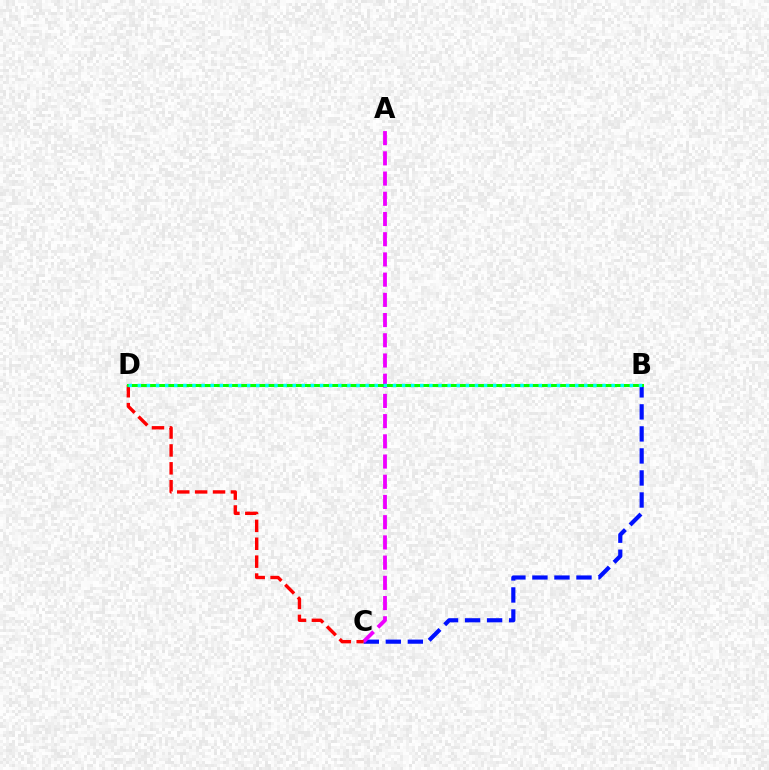{('B', 'C'): [{'color': '#0010ff', 'line_style': 'dashed', 'thickness': 2.99}], ('A', 'C'): [{'color': '#ee00ff', 'line_style': 'dashed', 'thickness': 2.75}], ('C', 'D'): [{'color': '#ff0000', 'line_style': 'dashed', 'thickness': 2.43}], ('B', 'D'): [{'color': '#fcf500', 'line_style': 'dotted', 'thickness': 1.96}, {'color': '#08ff00', 'line_style': 'solid', 'thickness': 2.17}, {'color': '#00fff6', 'line_style': 'dotted', 'thickness': 2.48}]}